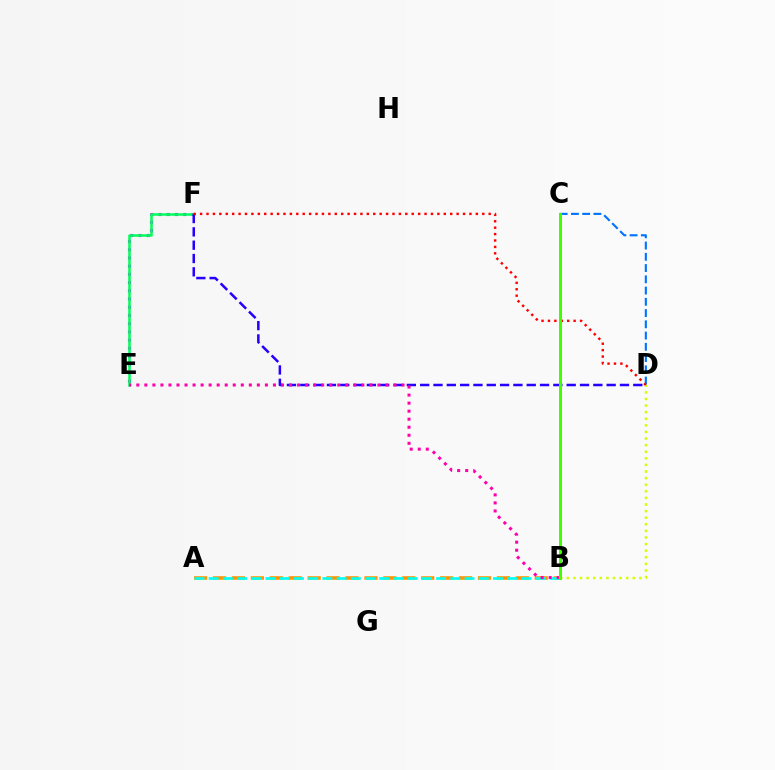{('E', 'F'): [{'color': '#b900ff', 'line_style': 'dotted', 'thickness': 2.23}, {'color': '#00ff5c', 'line_style': 'solid', 'thickness': 1.84}], ('A', 'B'): [{'color': '#ff9400', 'line_style': 'dashed', 'thickness': 2.57}, {'color': '#00fff6', 'line_style': 'dashed', 'thickness': 1.93}], ('D', 'F'): [{'color': '#2500ff', 'line_style': 'dashed', 'thickness': 1.81}, {'color': '#ff0000', 'line_style': 'dotted', 'thickness': 1.74}], ('C', 'D'): [{'color': '#0074ff', 'line_style': 'dashed', 'thickness': 1.53}], ('B', 'D'): [{'color': '#d1ff00', 'line_style': 'dotted', 'thickness': 1.79}], ('B', 'E'): [{'color': '#ff00ac', 'line_style': 'dotted', 'thickness': 2.18}], ('B', 'C'): [{'color': '#3dff00', 'line_style': 'solid', 'thickness': 2.11}]}